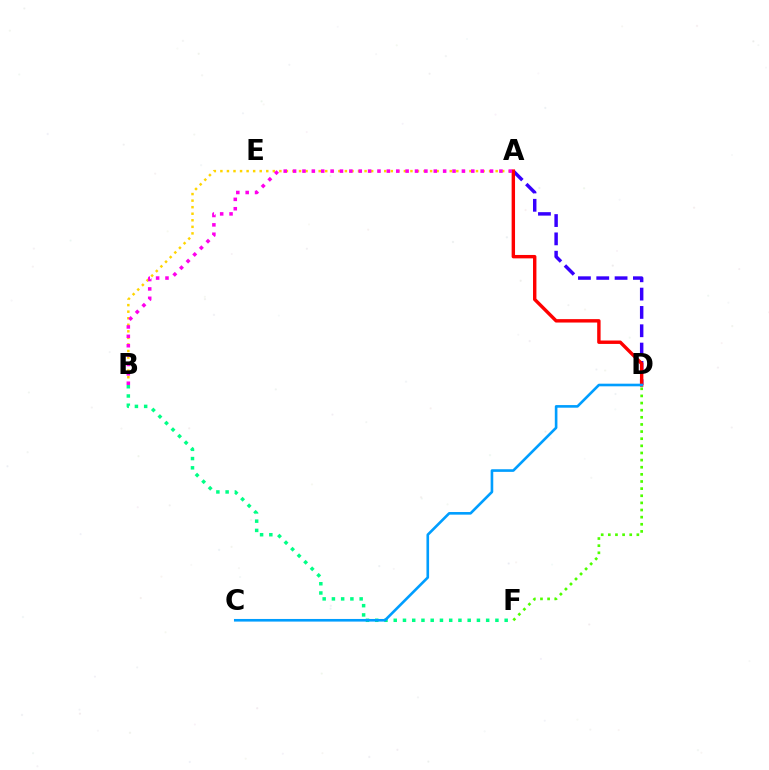{('A', 'D'): [{'color': '#3700ff', 'line_style': 'dashed', 'thickness': 2.49}, {'color': '#ff0000', 'line_style': 'solid', 'thickness': 2.46}], ('A', 'B'): [{'color': '#ffd500', 'line_style': 'dotted', 'thickness': 1.78}, {'color': '#ff00ed', 'line_style': 'dotted', 'thickness': 2.55}], ('B', 'F'): [{'color': '#00ff86', 'line_style': 'dotted', 'thickness': 2.51}], ('D', 'F'): [{'color': '#4fff00', 'line_style': 'dotted', 'thickness': 1.94}], ('C', 'D'): [{'color': '#009eff', 'line_style': 'solid', 'thickness': 1.89}]}